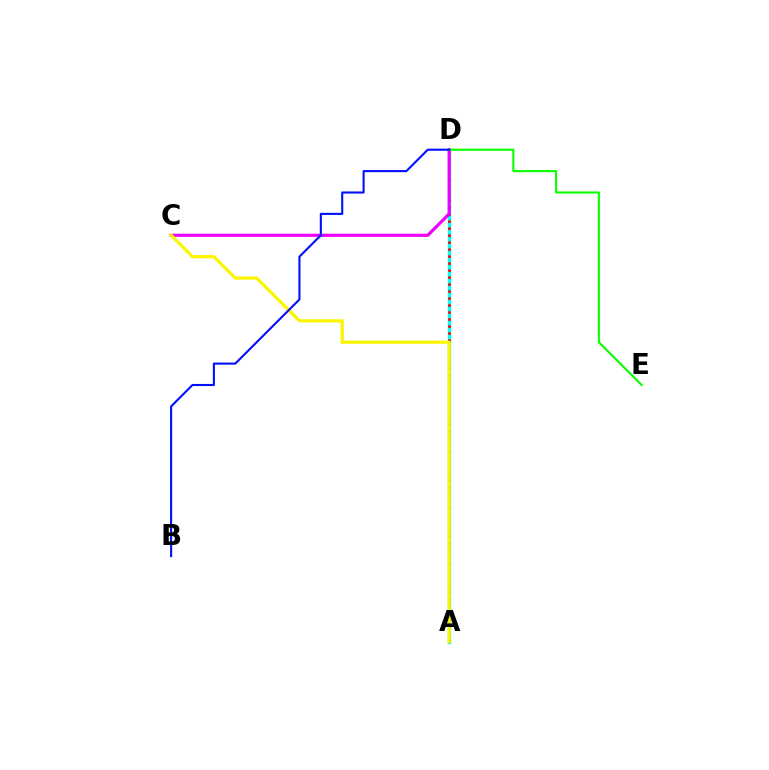{('A', 'D'): [{'color': '#00fff6', 'line_style': 'solid', 'thickness': 2.44}, {'color': '#ff0000', 'line_style': 'dotted', 'thickness': 1.9}], ('C', 'D'): [{'color': '#ee00ff', 'line_style': 'solid', 'thickness': 2.28}], ('A', 'C'): [{'color': '#fcf500', 'line_style': 'solid', 'thickness': 2.32}], ('D', 'E'): [{'color': '#08ff00', 'line_style': 'solid', 'thickness': 1.51}], ('B', 'D'): [{'color': '#0010ff', 'line_style': 'solid', 'thickness': 1.51}]}